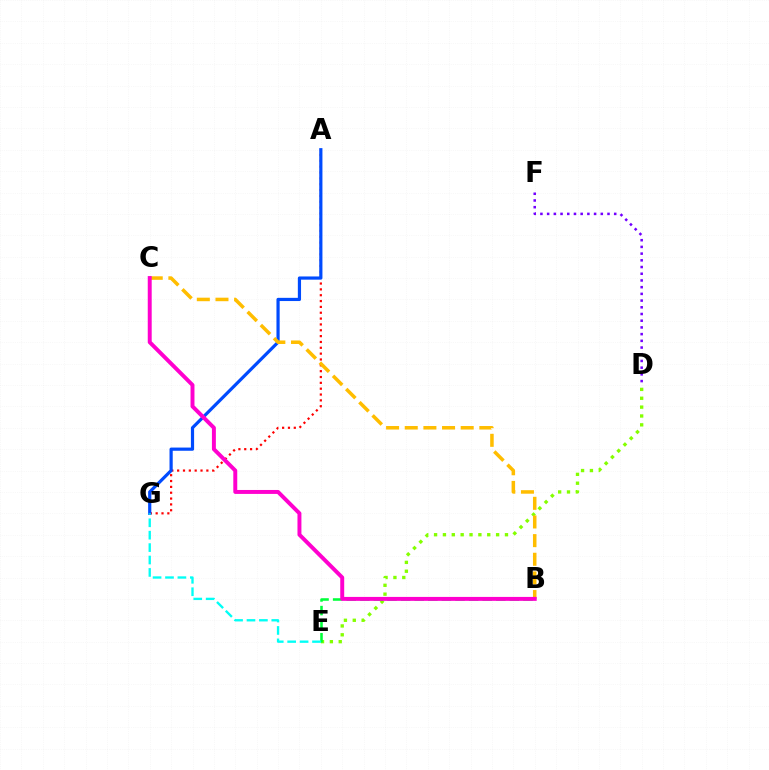{('D', 'E'): [{'color': '#84ff00', 'line_style': 'dotted', 'thickness': 2.41}], ('A', 'G'): [{'color': '#ff0000', 'line_style': 'dotted', 'thickness': 1.59}, {'color': '#004bff', 'line_style': 'solid', 'thickness': 2.3}], ('B', 'E'): [{'color': '#00ff39', 'line_style': 'dashed', 'thickness': 1.85}], ('E', 'G'): [{'color': '#00fff6', 'line_style': 'dashed', 'thickness': 1.69}], ('B', 'C'): [{'color': '#ffbd00', 'line_style': 'dashed', 'thickness': 2.53}, {'color': '#ff00cf', 'line_style': 'solid', 'thickness': 2.84}], ('D', 'F'): [{'color': '#7200ff', 'line_style': 'dotted', 'thickness': 1.82}]}